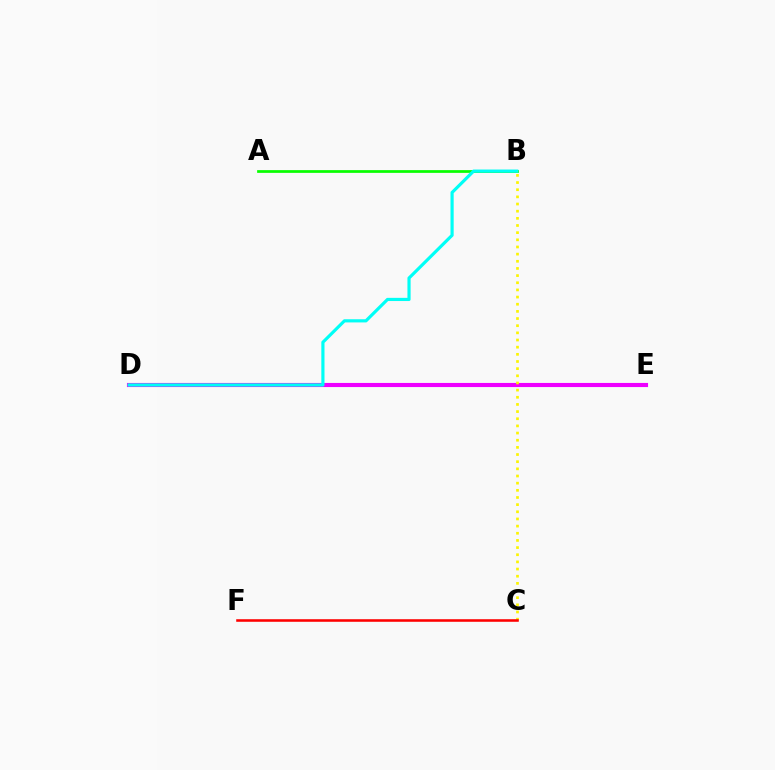{('D', 'E'): [{'color': '#0010ff', 'line_style': 'solid', 'thickness': 1.69}, {'color': '#ee00ff', 'line_style': 'solid', 'thickness': 2.96}], ('A', 'B'): [{'color': '#08ff00', 'line_style': 'solid', 'thickness': 1.96}], ('B', 'C'): [{'color': '#fcf500', 'line_style': 'dotted', 'thickness': 1.94}], ('C', 'F'): [{'color': '#ff0000', 'line_style': 'solid', 'thickness': 1.85}], ('B', 'D'): [{'color': '#00fff6', 'line_style': 'solid', 'thickness': 2.28}]}